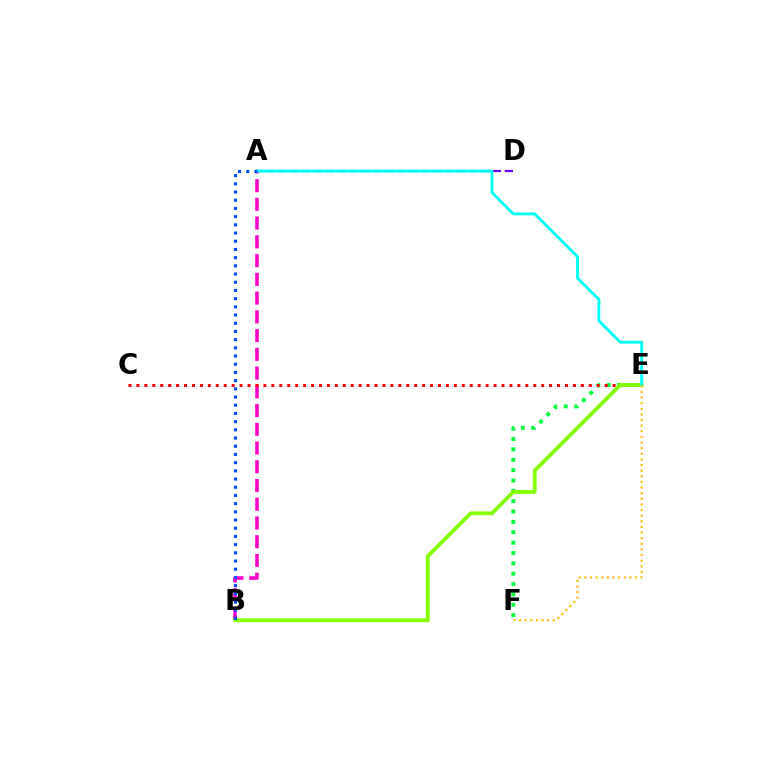{('E', 'F'): [{'color': '#00ff39', 'line_style': 'dotted', 'thickness': 2.81}, {'color': '#ffbd00', 'line_style': 'dotted', 'thickness': 1.53}], ('A', 'B'): [{'color': '#ff00cf', 'line_style': 'dashed', 'thickness': 2.55}, {'color': '#004bff', 'line_style': 'dotted', 'thickness': 2.23}], ('A', 'D'): [{'color': '#7200ff', 'line_style': 'dashed', 'thickness': 1.62}], ('C', 'E'): [{'color': '#ff0000', 'line_style': 'dotted', 'thickness': 2.16}], ('B', 'E'): [{'color': '#84ff00', 'line_style': 'solid', 'thickness': 2.76}], ('A', 'E'): [{'color': '#00fff6', 'line_style': 'solid', 'thickness': 2.07}]}